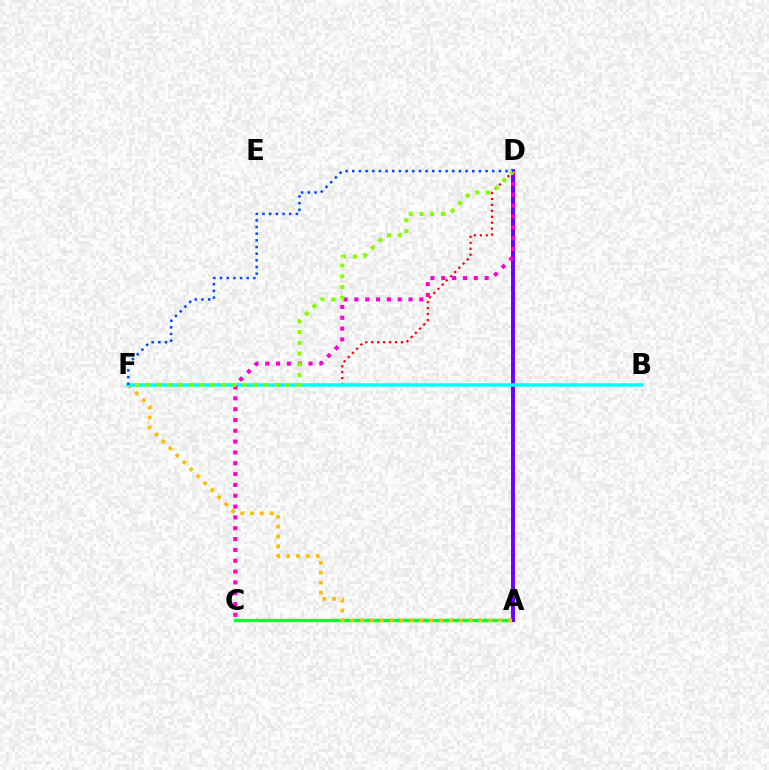{('A', 'C'): [{'color': '#00ff39', 'line_style': 'solid', 'thickness': 2.42}], ('A', 'D'): [{'color': '#7200ff', 'line_style': 'solid', 'thickness': 2.85}], ('A', 'F'): [{'color': '#ffbd00', 'line_style': 'dotted', 'thickness': 2.68}], ('D', 'F'): [{'color': '#ff0000', 'line_style': 'dotted', 'thickness': 1.61}, {'color': '#84ff00', 'line_style': 'dotted', 'thickness': 2.92}, {'color': '#004bff', 'line_style': 'dotted', 'thickness': 1.81}], ('B', 'F'): [{'color': '#00fff6', 'line_style': 'solid', 'thickness': 2.54}], ('C', 'D'): [{'color': '#ff00cf', 'line_style': 'dotted', 'thickness': 2.94}]}